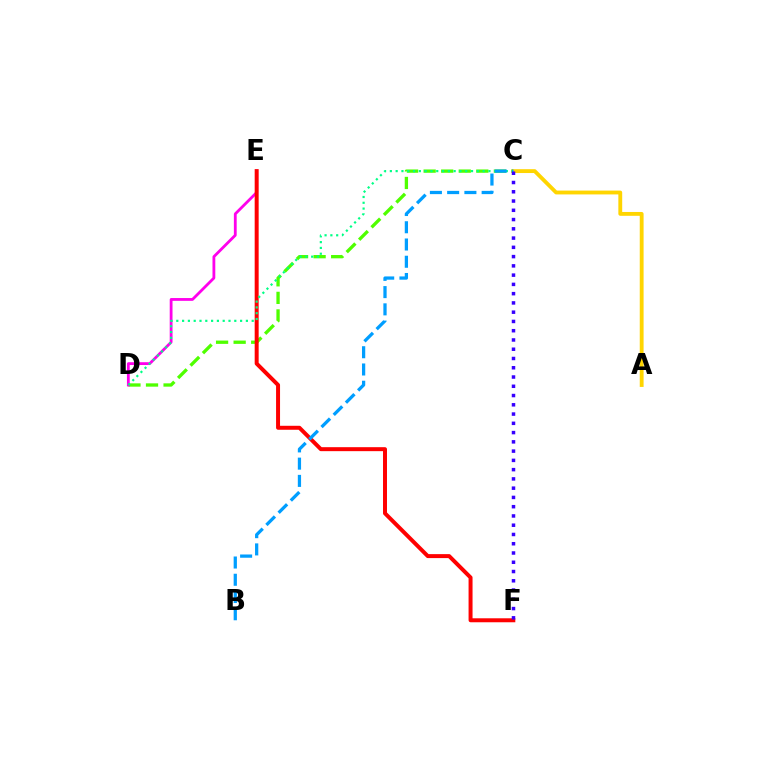{('C', 'D'): [{'color': '#4fff00', 'line_style': 'dashed', 'thickness': 2.39}, {'color': '#00ff86', 'line_style': 'dotted', 'thickness': 1.58}], ('A', 'C'): [{'color': '#ffd500', 'line_style': 'solid', 'thickness': 2.77}], ('D', 'E'): [{'color': '#ff00ed', 'line_style': 'solid', 'thickness': 2.02}], ('E', 'F'): [{'color': '#ff0000', 'line_style': 'solid', 'thickness': 2.86}], ('B', 'C'): [{'color': '#009eff', 'line_style': 'dashed', 'thickness': 2.34}], ('C', 'F'): [{'color': '#3700ff', 'line_style': 'dotted', 'thickness': 2.52}]}